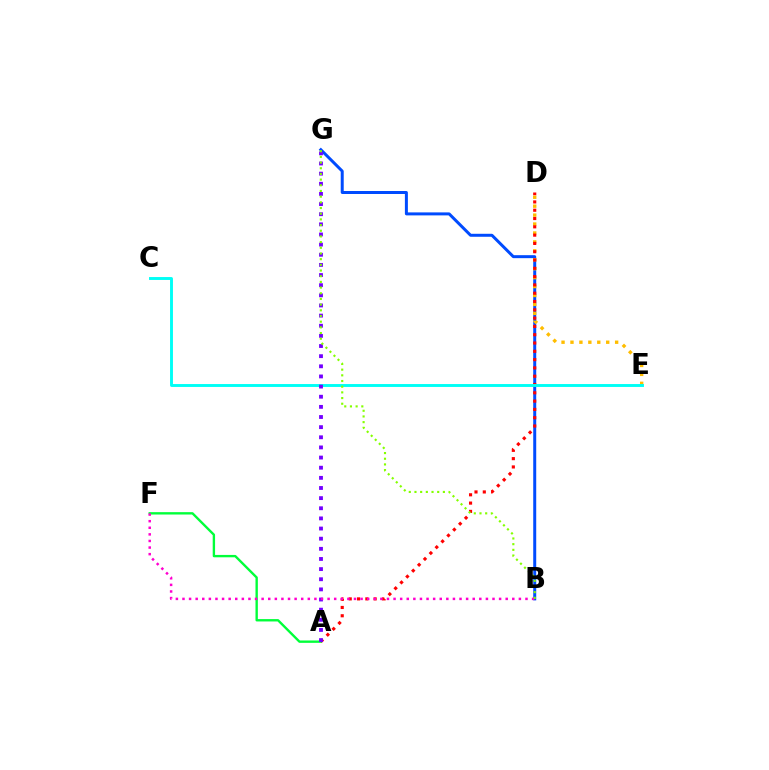{('B', 'G'): [{'color': '#004bff', 'line_style': 'solid', 'thickness': 2.15}, {'color': '#84ff00', 'line_style': 'dotted', 'thickness': 1.54}], ('D', 'E'): [{'color': '#ffbd00', 'line_style': 'dotted', 'thickness': 2.43}], ('A', 'F'): [{'color': '#00ff39', 'line_style': 'solid', 'thickness': 1.71}], ('A', 'D'): [{'color': '#ff0000', 'line_style': 'dotted', 'thickness': 2.25}], ('C', 'E'): [{'color': '#00fff6', 'line_style': 'solid', 'thickness': 2.09}], ('A', 'G'): [{'color': '#7200ff', 'line_style': 'dotted', 'thickness': 2.76}], ('B', 'F'): [{'color': '#ff00cf', 'line_style': 'dotted', 'thickness': 1.79}]}